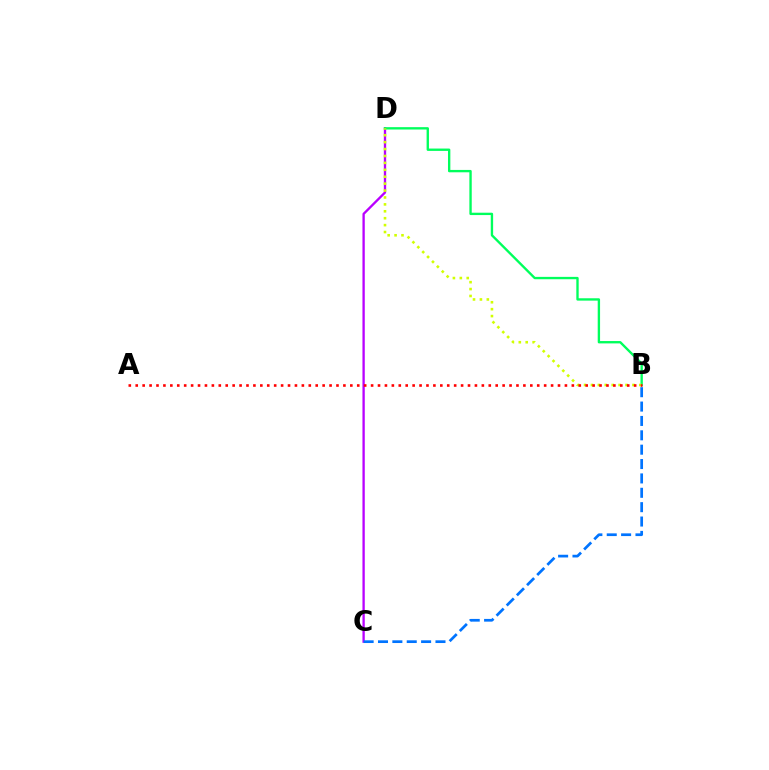{('C', 'D'): [{'color': '#b900ff', 'line_style': 'solid', 'thickness': 1.68}], ('B', 'C'): [{'color': '#0074ff', 'line_style': 'dashed', 'thickness': 1.95}], ('B', 'D'): [{'color': '#00ff5c', 'line_style': 'solid', 'thickness': 1.7}, {'color': '#d1ff00', 'line_style': 'dotted', 'thickness': 1.88}], ('A', 'B'): [{'color': '#ff0000', 'line_style': 'dotted', 'thickness': 1.88}]}